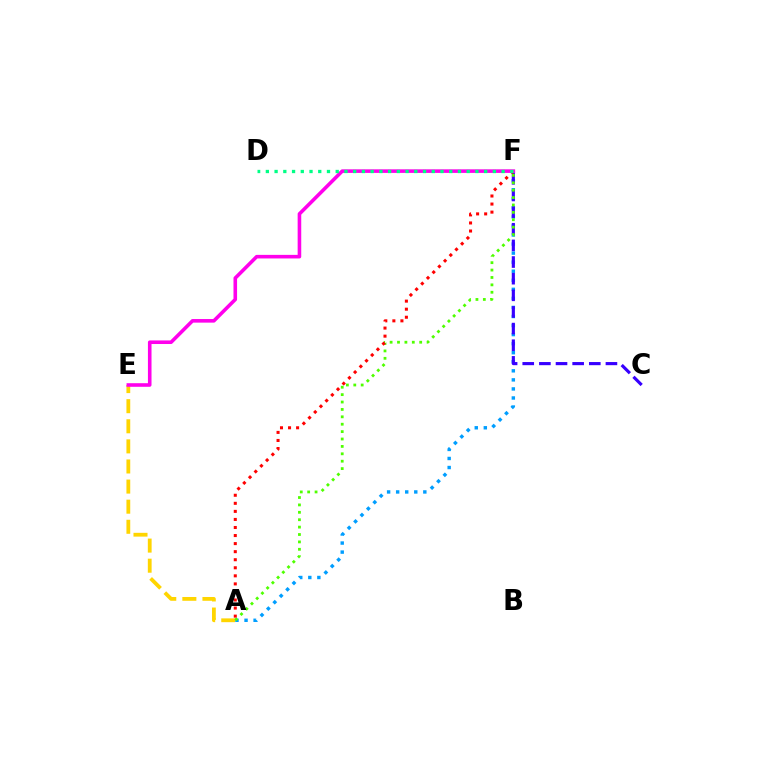{('A', 'E'): [{'color': '#ffd500', 'line_style': 'dashed', 'thickness': 2.73}], ('A', 'F'): [{'color': '#009eff', 'line_style': 'dotted', 'thickness': 2.46}, {'color': '#4fff00', 'line_style': 'dotted', 'thickness': 2.01}, {'color': '#ff0000', 'line_style': 'dotted', 'thickness': 2.19}], ('C', 'F'): [{'color': '#3700ff', 'line_style': 'dashed', 'thickness': 2.26}], ('E', 'F'): [{'color': '#ff00ed', 'line_style': 'solid', 'thickness': 2.59}], ('D', 'F'): [{'color': '#00ff86', 'line_style': 'dotted', 'thickness': 2.37}]}